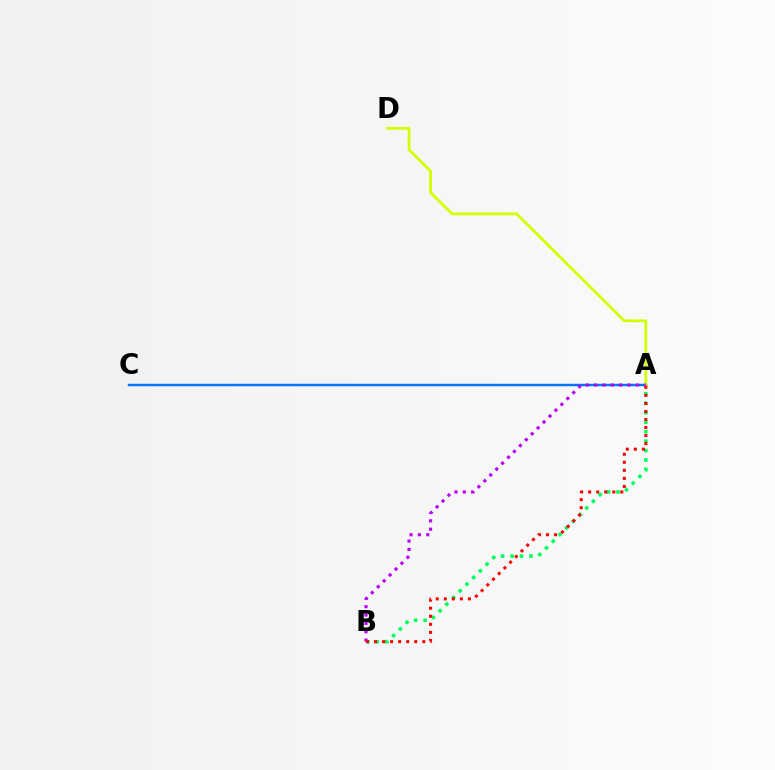{('A', 'B'): [{'color': '#00ff5c', 'line_style': 'dotted', 'thickness': 2.57}, {'color': '#b900ff', 'line_style': 'dotted', 'thickness': 2.27}, {'color': '#ff0000', 'line_style': 'dotted', 'thickness': 2.18}], ('A', 'C'): [{'color': '#0074ff', 'line_style': 'solid', 'thickness': 1.76}], ('A', 'D'): [{'color': '#d1ff00', 'line_style': 'solid', 'thickness': 2.02}]}